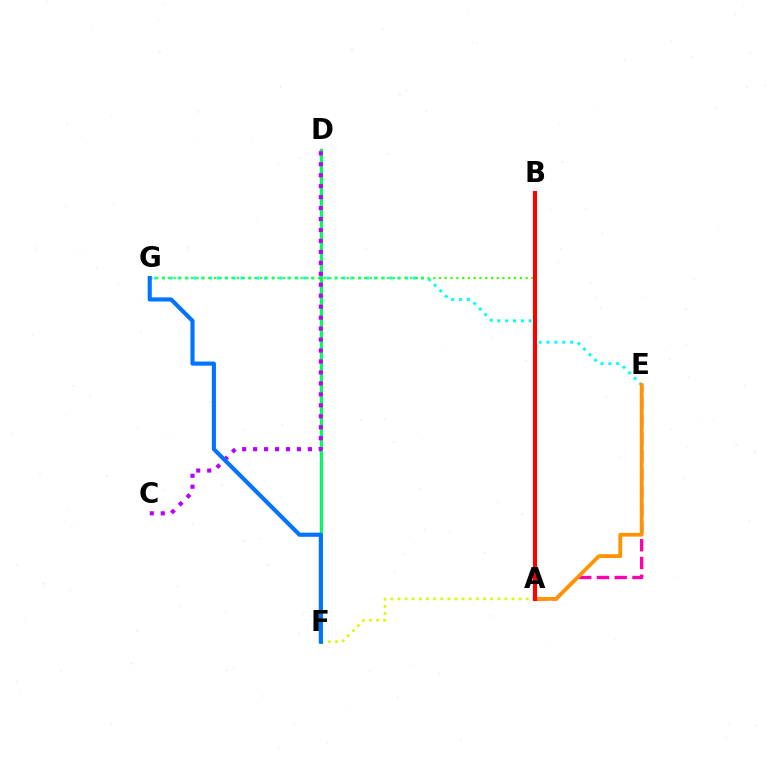{('A', 'F'): [{'color': '#d1ff00', 'line_style': 'dotted', 'thickness': 1.94}], ('A', 'E'): [{'color': '#ff00ac', 'line_style': 'dashed', 'thickness': 2.41}, {'color': '#ff9400', 'line_style': 'solid', 'thickness': 2.73}], ('E', 'G'): [{'color': '#00fff6', 'line_style': 'dotted', 'thickness': 2.13}], ('B', 'G'): [{'color': '#3dff00', 'line_style': 'dotted', 'thickness': 1.57}], ('D', 'F'): [{'color': '#2500ff', 'line_style': 'solid', 'thickness': 1.61}, {'color': '#00ff5c', 'line_style': 'solid', 'thickness': 2.11}], ('A', 'B'): [{'color': '#ff0000', 'line_style': 'solid', 'thickness': 2.96}], ('C', 'D'): [{'color': '#b900ff', 'line_style': 'dotted', 'thickness': 2.98}], ('F', 'G'): [{'color': '#0074ff', 'line_style': 'solid', 'thickness': 2.96}]}